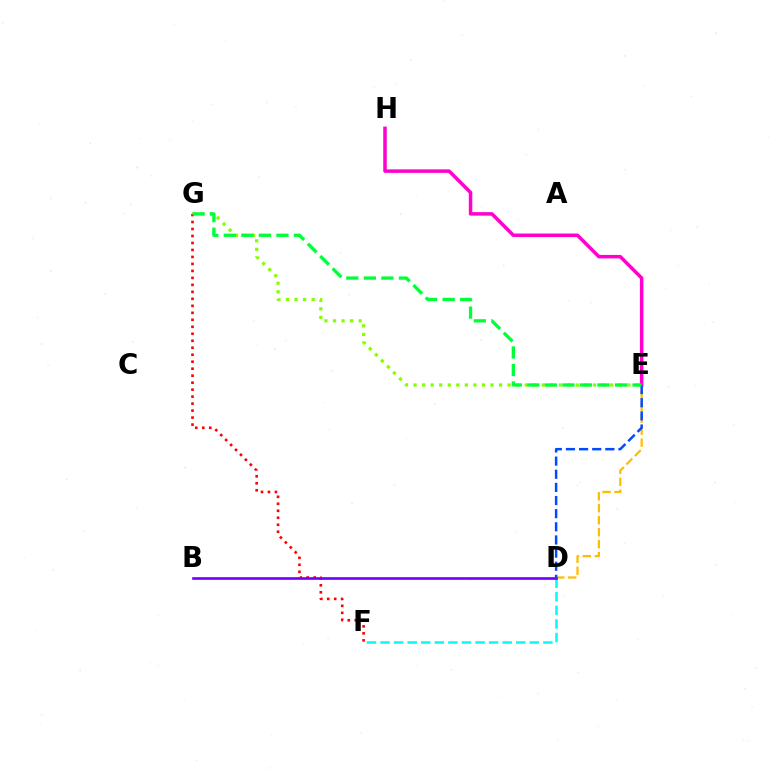{('E', 'G'): [{'color': '#84ff00', 'line_style': 'dotted', 'thickness': 2.32}, {'color': '#00ff39', 'line_style': 'dashed', 'thickness': 2.38}], ('D', 'E'): [{'color': '#ffbd00', 'line_style': 'dashed', 'thickness': 1.63}, {'color': '#004bff', 'line_style': 'dashed', 'thickness': 1.79}], ('D', 'F'): [{'color': '#00fff6', 'line_style': 'dashed', 'thickness': 1.84}], ('F', 'G'): [{'color': '#ff0000', 'line_style': 'dotted', 'thickness': 1.9}], ('E', 'H'): [{'color': '#ff00cf', 'line_style': 'solid', 'thickness': 2.52}], ('B', 'D'): [{'color': '#7200ff', 'line_style': 'solid', 'thickness': 1.91}]}